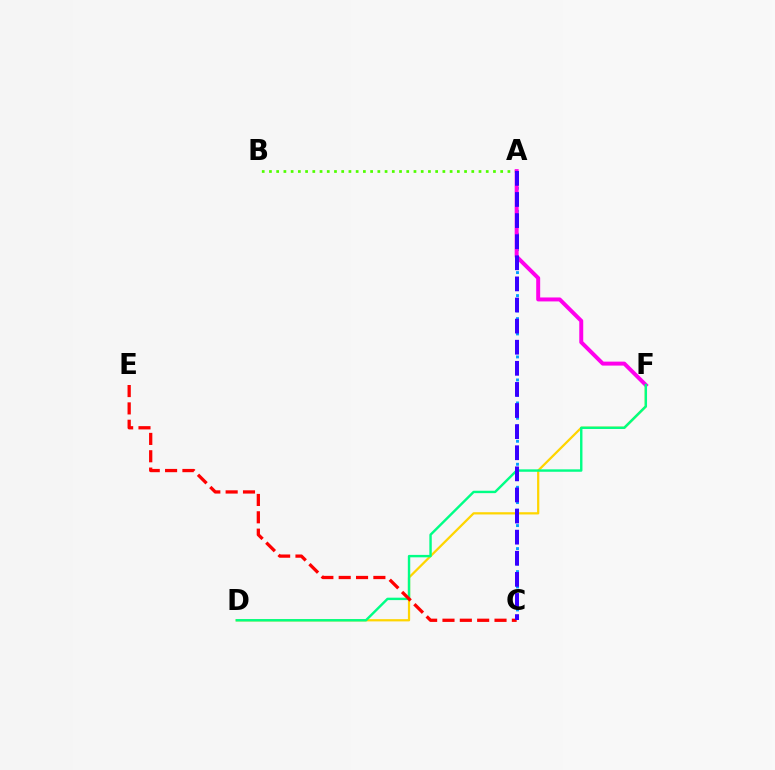{('A', 'C'): [{'color': '#009eff', 'line_style': 'dotted', 'thickness': 2.08}, {'color': '#3700ff', 'line_style': 'dashed', 'thickness': 2.87}], ('D', 'F'): [{'color': '#ffd500', 'line_style': 'solid', 'thickness': 1.61}, {'color': '#00ff86', 'line_style': 'solid', 'thickness': 1.74}], ('A', 'B'): [{'color': '#4fff00', 'line_style': 'dotted', 'thickness': 1.96}], ('A', 'F'): [{'color': '#ff00ed', 'line_style': 'solid', 'thickness': 2.85}], ('C', 'E'): [{'color': '#ff0000', 'line_style': 'dashed', 'thickness': 2.36}]}